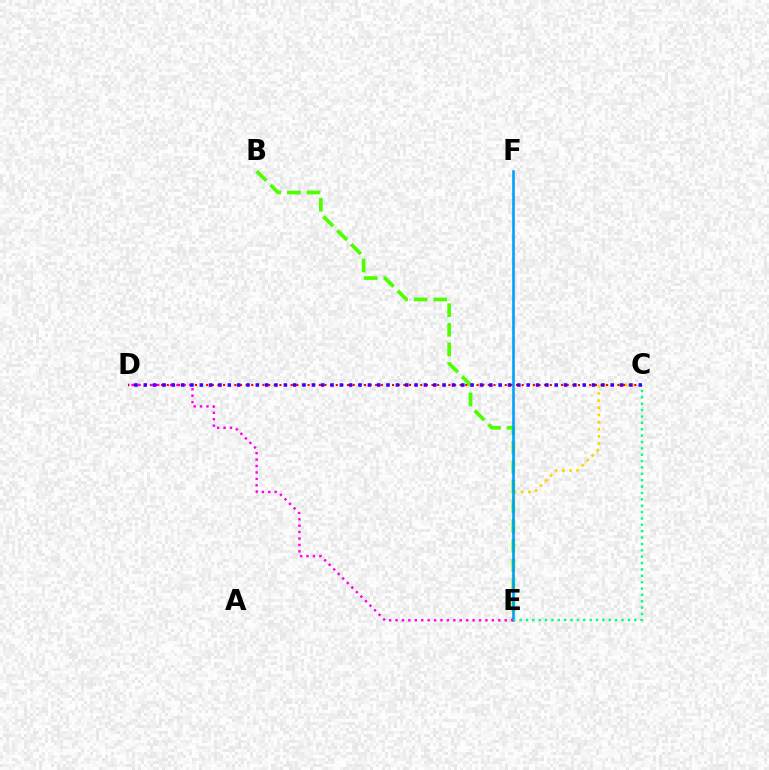{('C', 'E'): [{'color': '#ffd500', 'line_style': 'dotted', 'thickness': 1.94}, {'color': '#00ff86', 'line_style': 'dotted', 'thickness': 1.73}], ('B', 'E'): [{'color': '#4fff00', 'line_style': 'dashed', 'thickness': 2.66}], ('E', 'F'): [{'color': '#009eff', 'line_style': 'solid', 'thickness': 1.86}], ('C', 'D'): [{'color': '#ff0000', 'line_style': 'dotted', 'thickness': 1.53}, {'color': '#3700ff', 'line_style': 'dotted', 'thickness': 2.54}], ('D', 'E'): [{'color': '#ff00ed', 'line_style': 'dotted', 'thickness': 1.74}]}